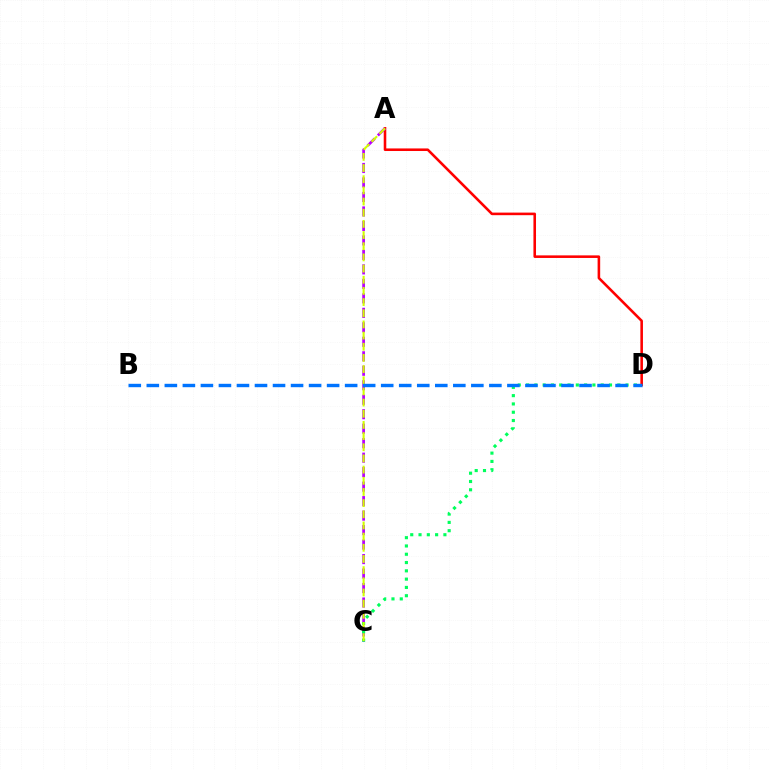{('A', 'D'): [{'color': '#ff0000', 'line_style': 'solid', 'thickness': 1.86}], ('A', 'C'): [{'color': '#b900ff', 'line_style': 'dashed', 'thickness': 1.97}, {'color': '#d1ff00', 'line_style': 'dashed', 'thickness': 1.52}], ('C', 'D'): [{'color': '#00ff5c', 'line_style': 'dotted', 'thickness': 2.25}], ('B', 'D'): [{'color': '#0074ff', 'line_style': 'dashed', 'thickness': 2.45}]}